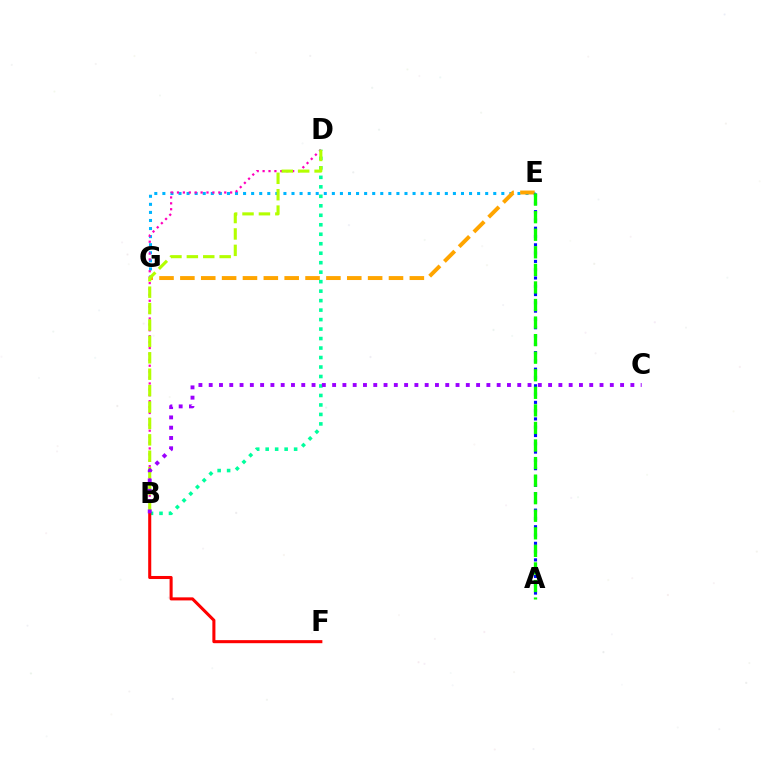{('E', 'G'): [{'color': '#00b5ff', 'line_style': 'dotted', 'thickness': 2.19}, {'color': '#ffa500', 'line_style': 'dashed', 'thickness': 2.83}], ('B', 'D'): [{'color': '#ff00bd', 'line_style': 'dotted', 'thickness': 1.6}, {'color': '#00ff9d', 'line_style': 'dotted', 'thickness': 2.58}, {'color': '#b3ff00', 'line_style': 'dashed', 'thickness': 2.23}], ('B', 'F'): [{'color': '#ff0000', 'line_style': 'solid', 'thickness': 2.2}], ('B', 'C'): [{'color': '#9b00ff', 'line_style': 'dotted', 'thickness': 2.79}], ('A', 'E'): [{'color': '#0010ff', 'line_style': 'dotted', 'thickness': 2.25}, {'color': '#08ff00', 'line_style': 'dashed', 'thickness': 2.39}]}